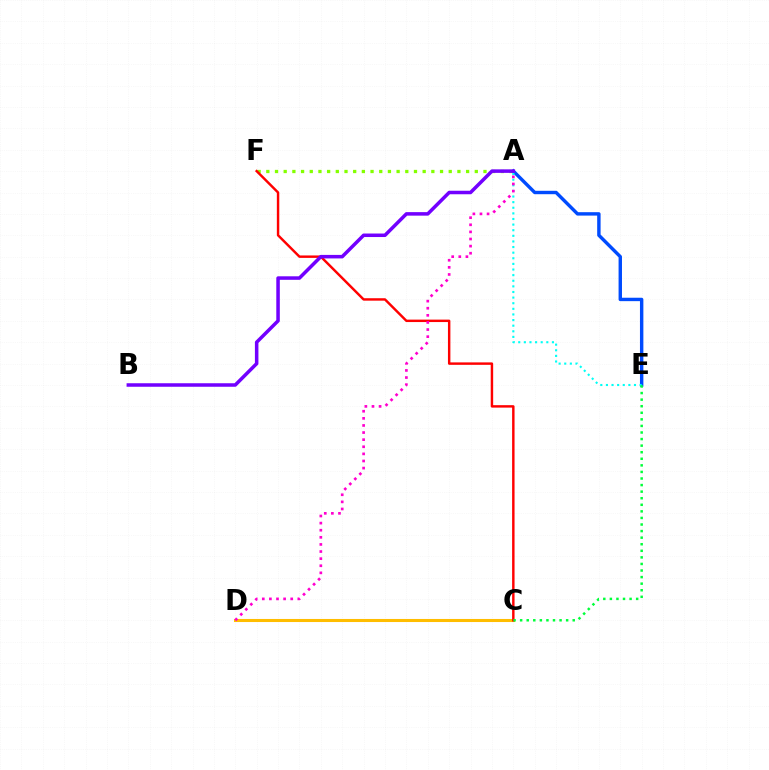{('A', 'F'): [{'color': '#84ff00', 'line_style': 'dotted', 'thickness': 2.36}], ('C', 'D'): [{'color': '#ffbd00', 'line_style': 'solid', 'thickness': 2.21}], ('C', 'F'): [{'color': '#ff0000', 'line_style': 'solid', 'thickness': 1.76}], ('A', 'E'): [{'color': '#004bff', 'line_style': 'solid', 'thickness': 2.45}, {'color': '#00fff6', 'line_style': 'dotted', 'thickness': 1.53}], ('A', 'B'): [{'color': '#7200ff', 'line_style': 'solid', 'thickness': 2.53}], ('C', 'E'): [{'color': '#00ff39', 'line_style': 'dotted', 'thickness': 1.79}], ('A', 'D'): [{'color': '#ff00cf', 'line_style': 'dotted', 'thickness': 1.93}]}